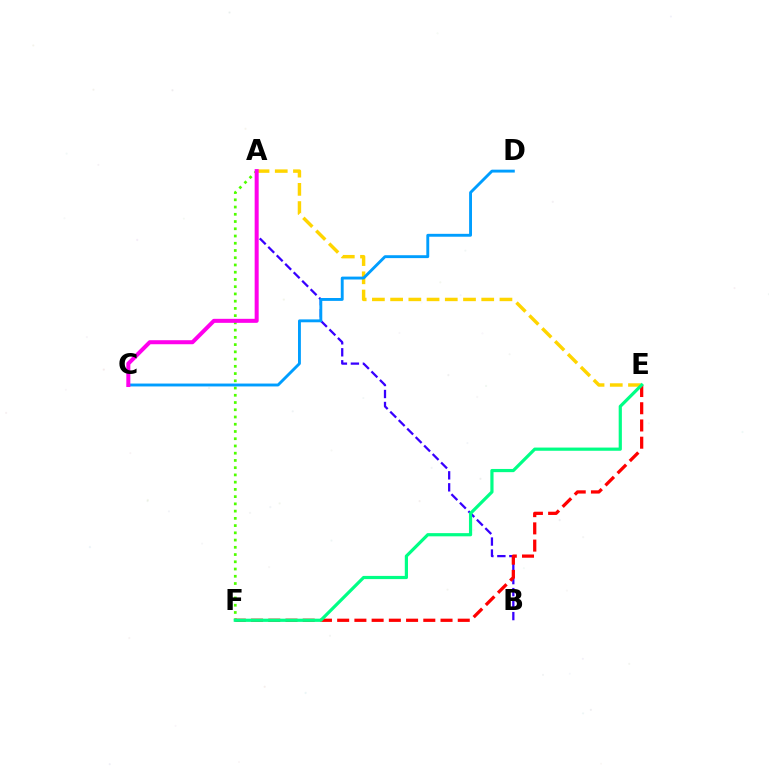{('A', 'E'): [{'color': '#ffd500', 'line_style': 'dashed', 'thickness': 2.48}], ('A', 'F'): [{'color': '#4fff00', 'line_style': 'dotted', 'thickness': 1.97}], ('A', 'B'): [{'color': '#3700ff', 'line_style': 'dashed', 'thickness': 1.63}], ('C', 'D'): [{'color': '#009eff', 'line_style': 'solid', 'thickness': 2.08}], ('E', 'F'): [{'color': '#ff0000', 'line_style': 'dashed', 'thickness': 2.34}, {'color': '#00ff86', 'line_style': 'solid', 'thickness': 2.3}], ('A', 'C'): [{'color': '#ff00ed', 'line_style': 'solid', 'thickness': 2.9}]}